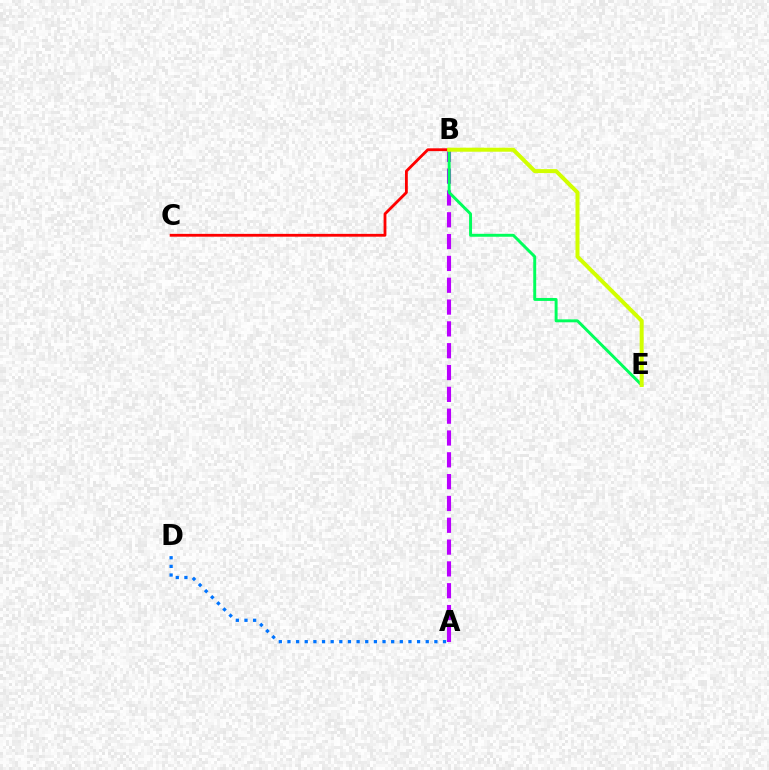{('B', 'C'): [{'color': '#ff0000', 'line_style': 'solid', 'thickness': 2.03}], ('A', 'B'): [{'color': '#b900ff', 'line_style': 'dashed', 'thickness': 2.96}], ('A', 'D'): [{'color': '#0074ff', 'line_style': 'dotted', 'thickness': 2.35}], ('B', 'E'): [{'color': '#00ff5c', 'line_style': 'solid', 'thickness': 2.12}, {'color': '#d1ff00', 'line_style': 'solid', 'thickness': 2.88}]}